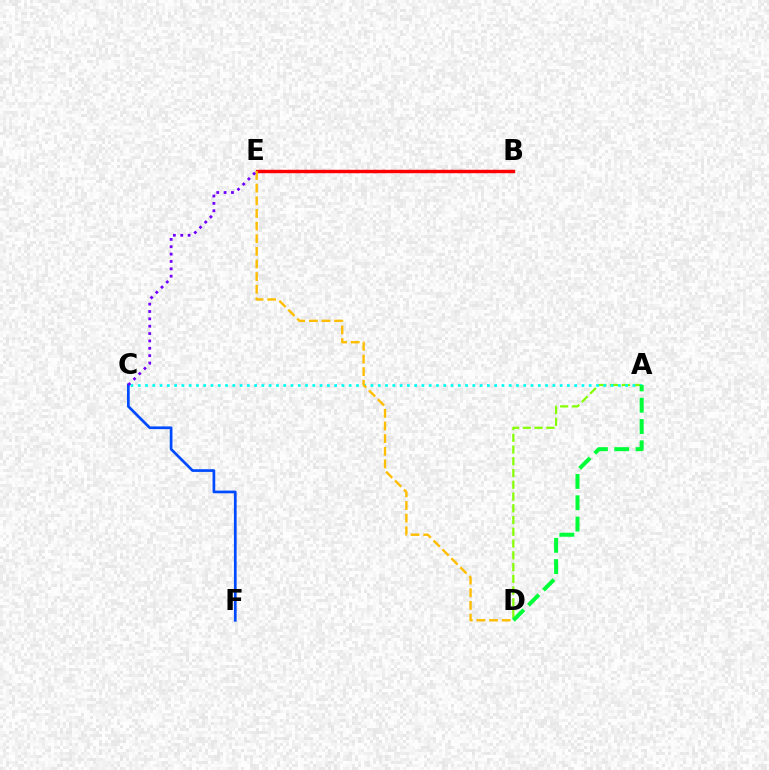{('B', 'E'): [{'color': '#ff00cf', 'line_style': 'dotted', 'thickness': 2.32}, {'color': '#ff0000', 'line_style': 'solid', 'thickness': 2.44}], ('A', 'D'): [{'color': '#84ff00', 'line_style': 'dashed', 'thickness': 1.6}, {'color': '#00ff39', 'line_style': 'dashed', 'thickness': 2.9}], ('A', 'C'): [{'color': '#00fff6', 'line_style': 'dotted', 'thickness': 1.98}], ('C', 'F'): [{'color': '#004bff', 'line_style': 'solid', 'thickness': 1.96}], ('D', 'E'): [{'color': '#ffbd00', 'line_style': 'dashed', 'thickness': 1.72}], ('C', 'E'): [{'color': '#7200ff', 'line_style': 'dotted', 'thickness': 2.0}]}